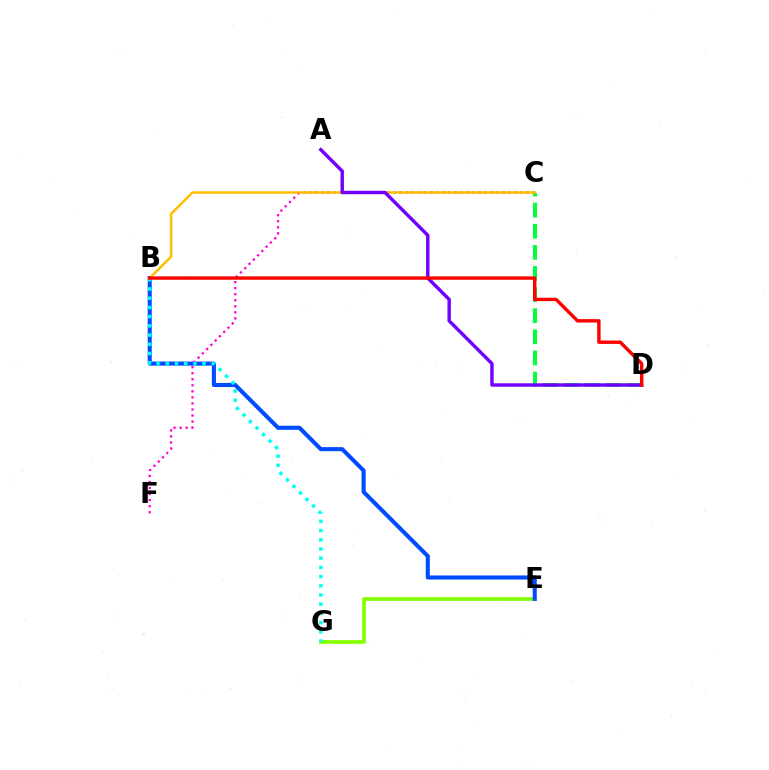{('C', 'D'): [{'color': '#00ff39', 'line_style': 'dashed', 'thickness': 2.87}], ('E', 'G'): [{'color': '#84ff00', 'line_style': 'solid', 'thickness': 2.68}], ('B', 'E'): [{'color': '#004bff', 'line_style': 'solid', 'thickness': 2.93}], ('C', 'F'): [{'color': '#ff00cf', 'line_style': 'dotted', 'thickness': 1.64}], ('B', 'G'): [{'color': '#00fff6', 'line_style': 'dotted', 'thickness': 2.5}], ('B', 'C'): [{'color': '#ffbd00', 'line_style': 'solid', 'thickness': 1.78}], ('A', 'D'): [{'color': '#7200ff', 'line_style': 'solid', 'thickness': 2.47}], ('B', 'D'): [{'color': '#ff0000', 'line_style': 'solid', 'thickness': 2.46}]}